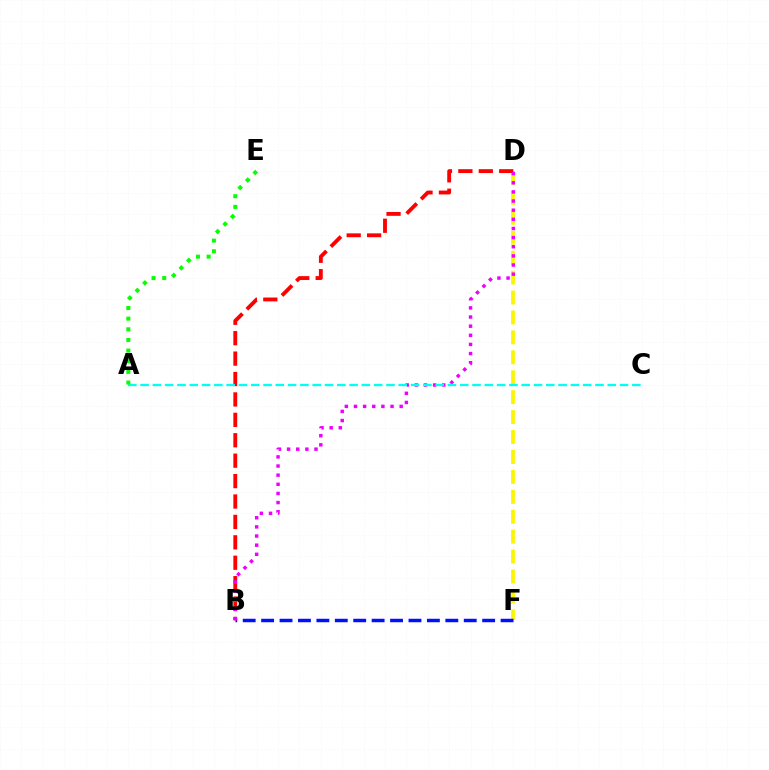{('D', 'F'): [{'color': '#fcf500', 'line_style': 'dashed', 'thickness': 2.71}], ('B', 'F'): [{'color': '#0010ff', 'line_style': 'dashed', 'thickness': 2.5}], ('B', 'D'): [{'color': '#ff0000', 'line_style': 'dashed', 'thickness': 2.77}, {'color': '#ee00ff', 'line_style': 'dotted', 'thickness': 2.48}], ('A', 'C'): [{'color': '#00fff6', 'line_style': 'dashed', 'thickness': 1.67}], ('A', 'E'): [{'color': '#08ff00', 'line_style': 'dotted', 'thickness': 2.89}]}